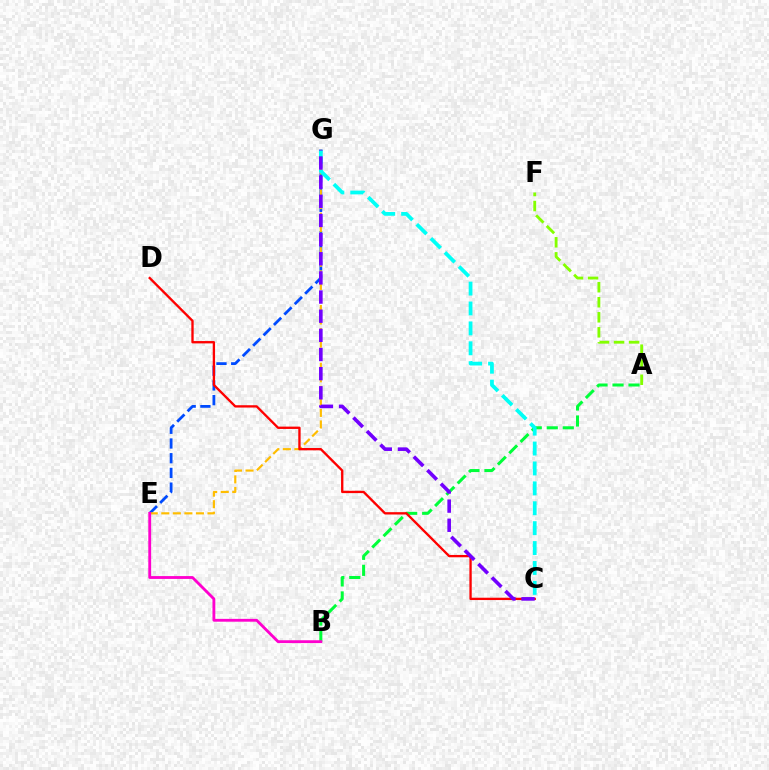{('E', 'G'): [{'color': '#004bff', 'line_style': 'dashed', 'thickness': 2.0}, {'color': '#ffbd00', 'line_style': 'dashed', 'thickness': 1.57}], ('A', 'B'): [{'color': '#00ff39', 'line_style': 'dashed', 'thickness': 2.17}], ('B', 'E'): [{'color': '#ff00cf', 'line_style': 'solid', 'thickness': 2.04}], ('C', 'D'): [{'color': '#ff0000', 'line_style': 'solid', 'thickness': 1.68}], ('A', 'F'): [{'color': '#84ff00', 'line_style': 'dashed', 'thickness': 2.04}], ('C', 'G'): [{'color': '#00fff6', 'line_style': 'dashed', 'thickness': 2.7}, {'color': '#7200ff', 'line_style': 'dashed', 'thickness': 2.6}]}